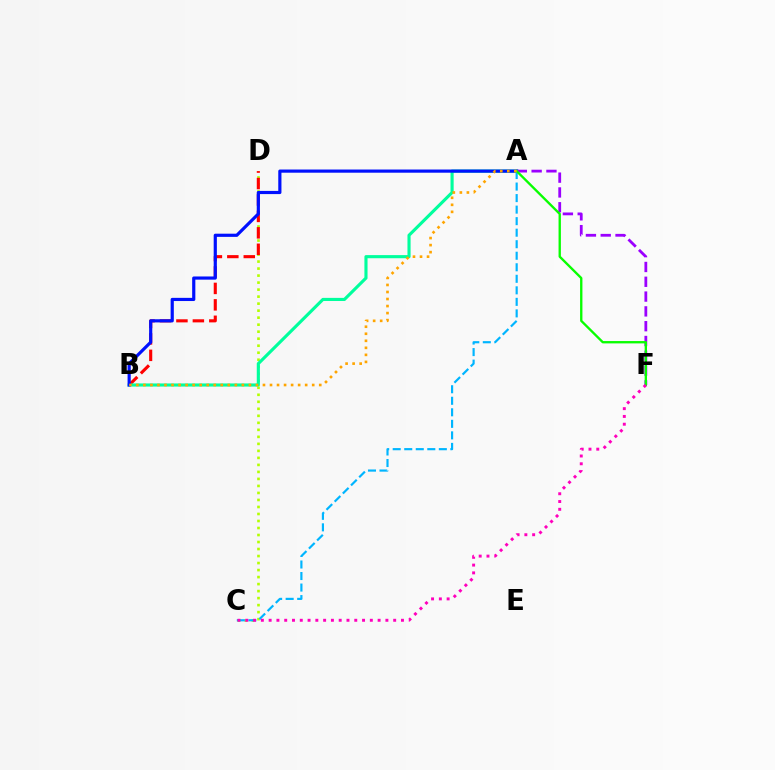{('C', 'D'): [{'color': '#b3ff00', 'line_style': 'dotted', 'thickness': 1.9}], ('B', 'D'): [{'color': '#ff0000', 'line_style': 'dashed', 'thickness': 2.23}], ('A', 'B'): [{'color': '#00ff9d', 'line_style': 'solid', 'thickness': 2.25}, {'color': '#0010ff', 'line_style': 'solid', 'thickness': 2.29}, {'color': '#ffa500', 'line_style': 'dotted', 'thickness': 1.91}], ('A', 'C'): [{'color': '#00b5ff', 'line_style': 'dashed', 'thickness': 1.57}], ('A', 'F'): [{'color': '#9b00ff', 'line_style': 'dashed', 'thickness': 2.01}, {'color': '#08ff00', 'line_style': 'solid', 'thickness': 1.69}], ('C', 'F'): [{'color': '#ff00bd', 'line_style': 'dotted', 'thickness': 2.11}]}